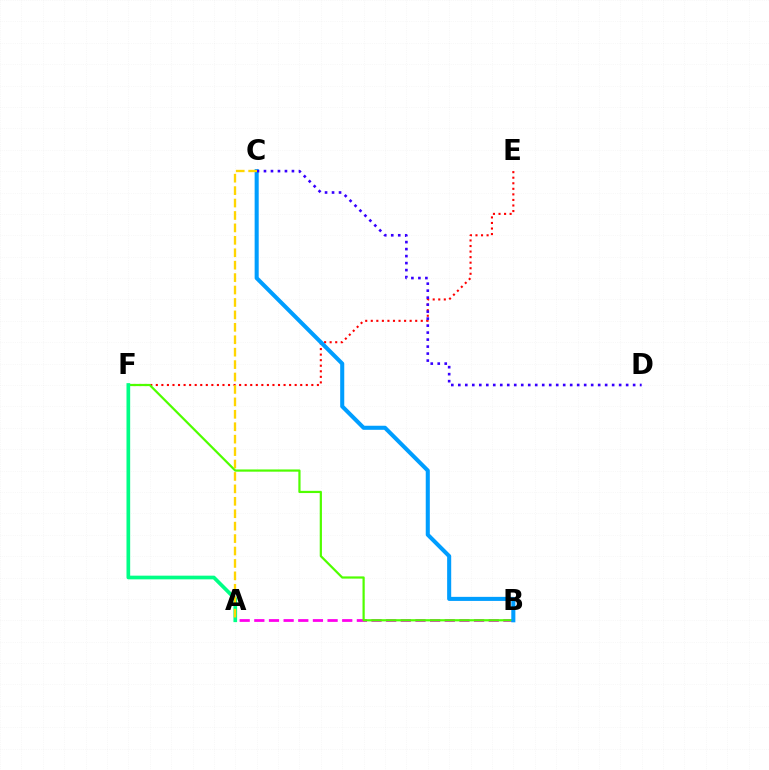{('E', 'F'): [{'color': '#ff0000', 'line_style': 'dotted', 'thickness': 1.51}], ('A', 'B'): [{'color': '#ff00ed', 'line_style': 'dashed', 'thickness': 1.99}], ('B', 'F'): [{'color': '#4fff00', 'line_style': 'solid', 'thickness': 1.59}], ('B', 'C'): [{'color': '#009eff', 'line_style': 'solid', 'thickness': 2.92}], ('A', 'F'): [{'color': '#00ff86', 'line_style': 'solid', 'thickness': 2.65}], ('C', 'D'): [{'color': '#3700ff', 'line_style': 'dotted', 'thickness': 1.9}], ('A', 'C'): [{'color': '#ffd500', 'line_style': 'dashed', 'thickness': 1.69}]}